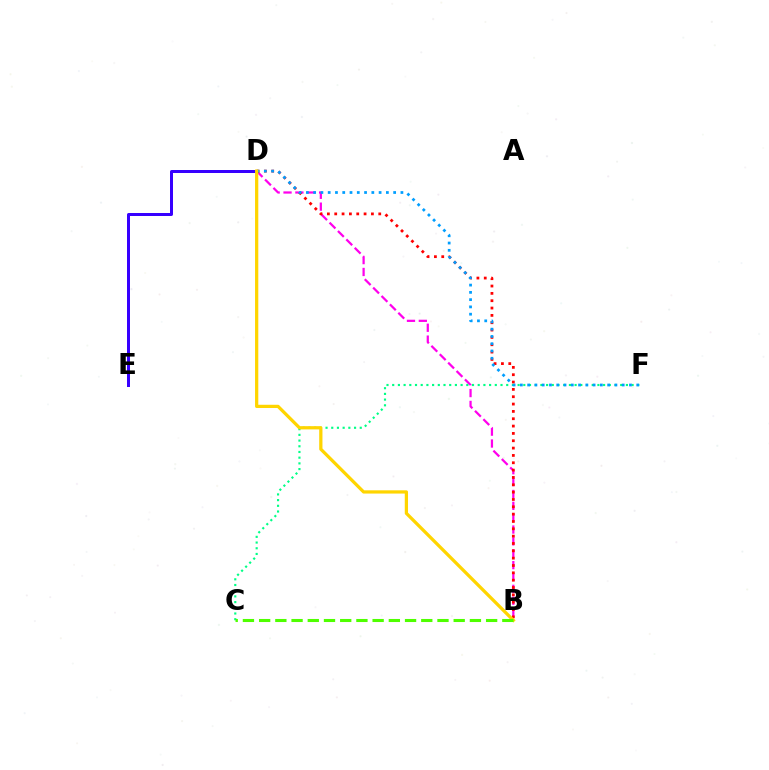{('B', 'D'): [{'color': '#ff00ed', 'line_style': 'dashed', 'thickness': 1.61}, {'color': '#ff0000', 'line_style': 'dotted', 'thickness': 1.99}, {'color': '#ffd500', 'line_style': 'solid', 'thickness': 2.34}], ('D', 'E'): [{'color': '#3700ff', 'line_style': 'solid', 'thickness': 2.16}], ('C', 'F'): [{'color': '#00ff86', 'line_style': 'dotted', 'thickness': 1.55}], ('D', 'F'): [{'color': '#009eff', 'line_style': 'dotted', 'thickness': 1.98}], ('B', 'C'): [{'color': '#4fff00', 'line_style': 'dashed', 'thickness': 2.2}]}